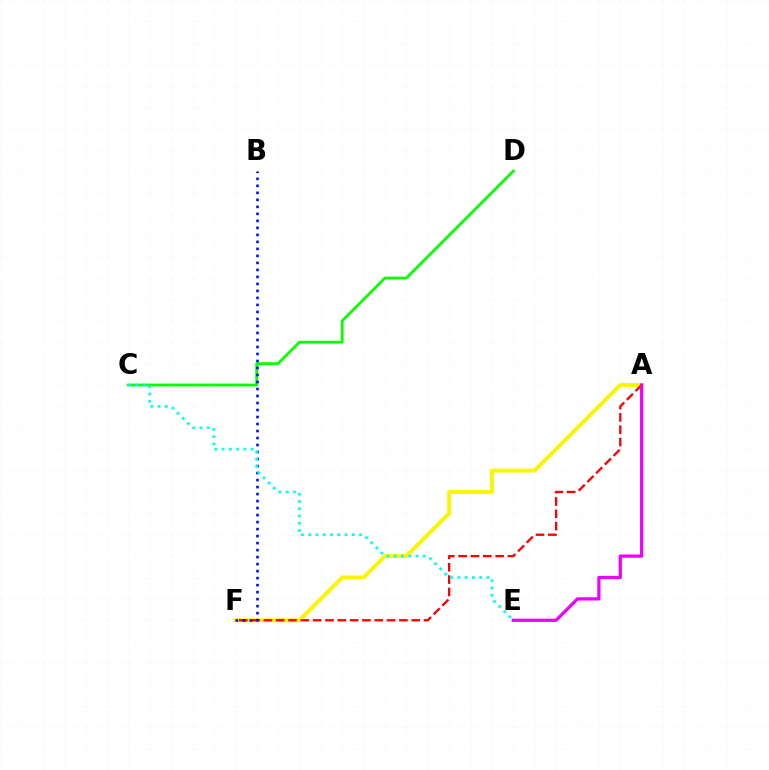{('A', 'F'): [{'color': '#fcf500', 'line_style': 'solid', 'thickness': 2.82}, {'color': '#ff0000', 'line_style': 'dashed', 'thickness': 1.67}], ('C', 'D'): [{'color': '#08ff00', 'line_style': 'solid', 'thickness': 2.0}], ('A', 'E'): [{'color': '#ee00ff', 'line_style': 'solid', 'thickness': 2.34}], ('B', 'F'): [{'color': '#0010ff', 'line_style': 'dotted', 'thickness': 1.9}], ('C', 'E'): [{'color': '#00fff6', 'line_style': 'dotted', 'thickness': 1.97}]}